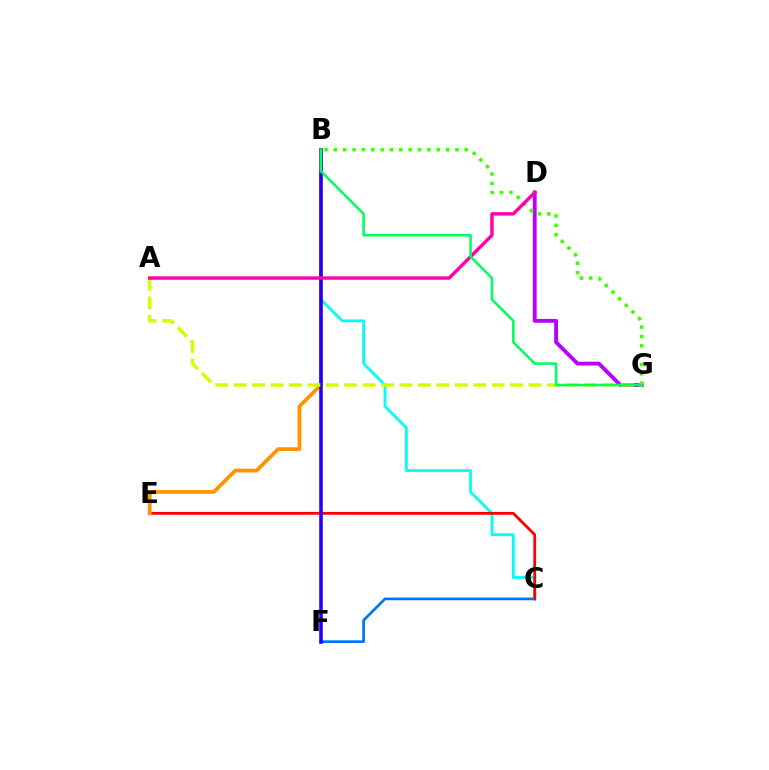{('C', 'F'): [{'color': '#0074ff', 'line_style': 'solid', 'thickness': 1.95}], ('B', 'C'): [{'color': '#00fff6', 'line_style': 'solid', 'thickness': 2.02}], ('C', 'E'): [{'color': '#ff0000', 'line_style': 'solid', 'thickness': 2.01}], ('B', 'E'): [{'color': '#ff9400', 'line_style': 'solid', 'thickness': 2.72}], ('B', 'F'): [{'color': '#2500ff', 'line_style': 'solid', 'thickness': 2.57}], ('D', 'G'): [{'color': '#b900ff', 'line_style': 'solid', 'thickness': 2.78}], ('B', 'G'): [{'color': '#3dff00', 'line_style': 'dotted', 'thickness': 2.54}, {'color': '#00ff5c', 'line_style': 'solid', 'thickness': 1.82}], ('A', 'G'): [{'color': '#d1ff00', 'line_style': 'dashed', 'thickness': 2.5}], ('A', 'D'): [{'color': '#ff00ac', 'line_style': 'solid', 'thickness': 2.45}]}